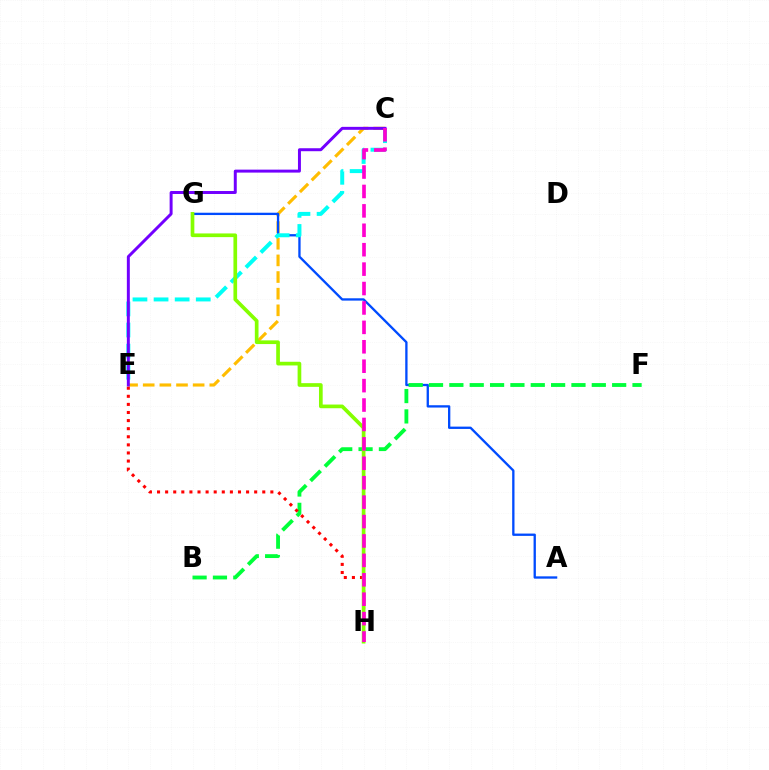{('C', 'E'): [{'color': '#ffbd00', 'line_style': 'dashed', 'thickness': 2.26}, {'color': '#00fff6', 'line_style': 'dashed', 'thickness': 2.87}, {'color': '#7200ff', 'line_style': 'solid', 'thickness': 2.14}], ('A', 'G'): [{'color': '#004bff', 'line_style': 'solid', 'thickness': 1.67}], ('B', 'F'): [{'color': '#00ff39', 'line_style': 'dashed', 'thickness': 2.76}], ('E', 'H'): [{'color': '#ff0000', 'line_style': 'dotted', 'thickness': 2.2}], ('G', 'H'): [{'color': '#84ff00', 'line_style': 'solid', 'thickness': 2.65}], ('C', 'H'): [{'color': '#ff00cf', 'line_style': 'dashed', 'thickness': 2.64}]}